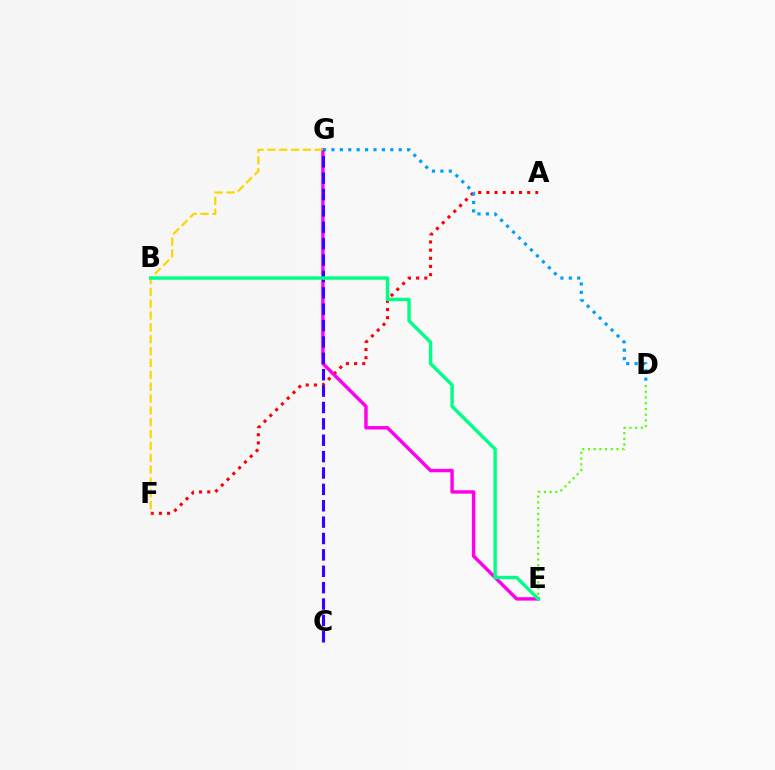{('A', 'F'): [{'color': '#ff0000', 'line_style': 'dotted', 'thickness': 2.22}], ('E', 'G'): [{'color': '#ff00ed', 'line_style': 'solid', 'thickness': 2.47}], ('D', 'G'): [{'color': '#009eff', 'line_style': 'dotted', 'thickness': 2.29}], ('D', 'E'): [{'color': '#4fff00', 'line_style': 'dotted', 'thickness': 1.55}], ('F', 'G'): [{'color': '#ffd500', 'line_style': 'dashed', 'thickness': 1.61}], ('C', 'G'): [{'color': '#3700ff', 'line_style': 'dashed', 'thickness': 2.23}], ('B', 'E'): [{'color': '#00ff86', 'line_style': 'solid', 'thickness': 2.45}]}